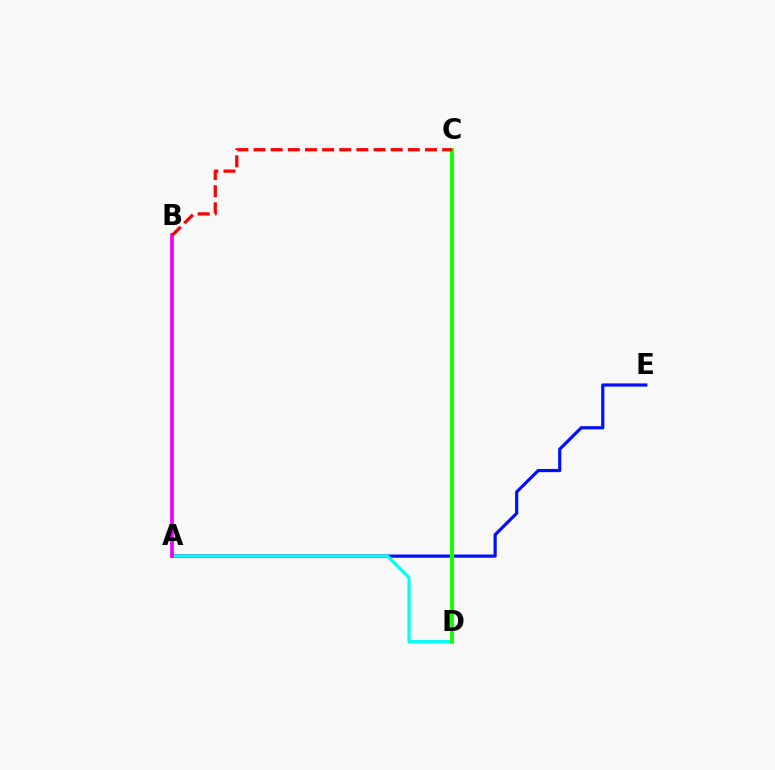{('A', 'E'): [{'color': '#0010ff', 'line_style': 'solid', 'thickness': 2.29}], ('A', 'D'): [{'color': '#00fff6', 'line_style': 'solid', 'thickness': 2.3}], ('A', 'B'): [{'color': '#ee00ff', 'line_style': 'solid', 'thickness': 2.65}], ('C', 'D'): [{'color': '#fcf500', 'line_style': 'solid', 'thickness': 2.69}, {'color': '#08ff00', 'line_style': 'solid', 'thickness': 2.65}], ('B', 'C'): [{'color': '#ff0000', 'line_style': 'dashed', 'thickness': 2.33}]}